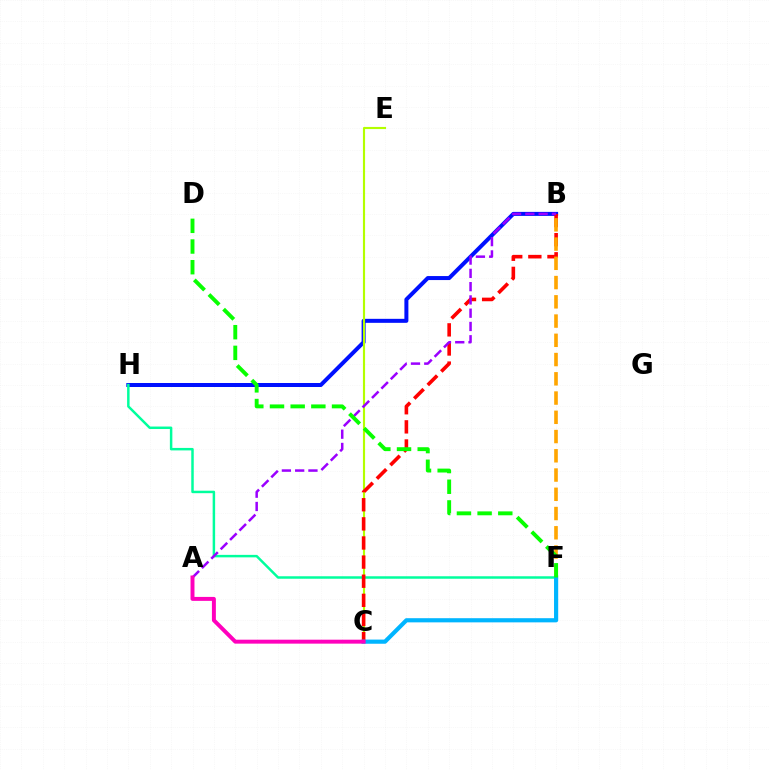{('B', 'H'): [{'color': '#0010ff', 'line_style': 'solid', 'thickness': 2.88}], ('C', 'E'): [{'color': '#b3ff00', 'line_style': 'solid', 'thickness': 1.54}], ('F', 'H'): [{'color': '#00ff9d', 'line_style': 'solid', 'thickness': 1.78}], ('B', 'C'): [{'color': '#ff0000', 'line_style': 'dashed', 'thickness': 2.6}], ('B', 'F'): [{'color': '#ffa500', 'line_style': 'dashed', 'thickness': 2.61}], ('C', 'F'): [{'color': '#00b5ff', 'line_style': 'solid', 'thickness': 3.0}], ('A', 'B'): [{'color': '#9b00ff', 'line_style': 'dashed', 'thickness': 1.8}], ('D', 'F'): [{'color': '#08ff00', 'line_style': 'dashed', 'thickness': 2.81}], ('A', 'C'): [{'color': '#ff00bd', 'line_style': 'solid', 'thickness': 2.84}]}